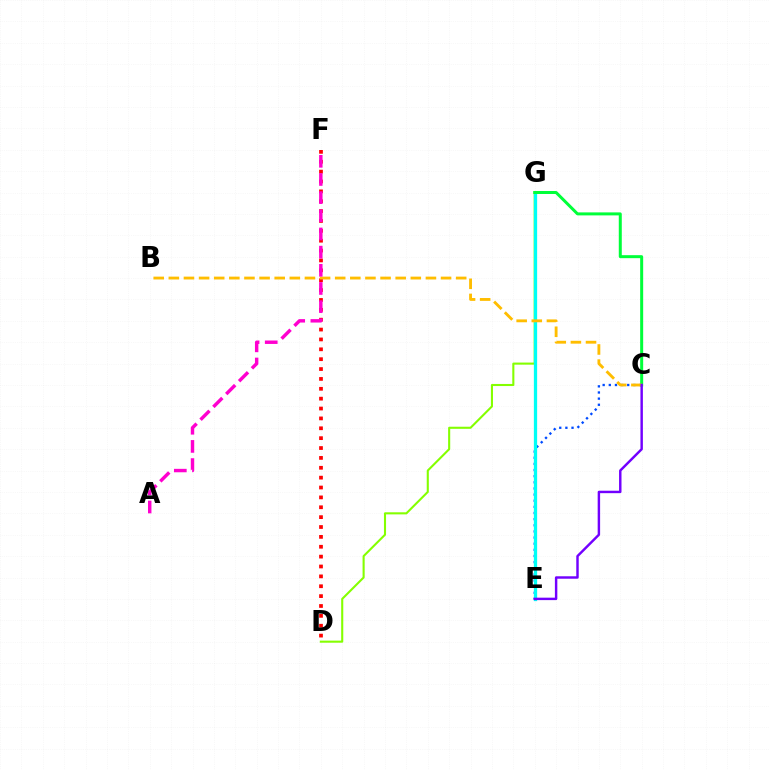{('D', 'G'): [{'color': '#84ff00', 'line_style': 'solid', 'thickness': 1.51}], ('C', 'E'): [{'color': '#004bff', 'line_style': 'dotted', 'thickness': 1.67}, {'color': '#7200ff', 'line_style': 'solid', 'thickness': 1.76}], ('E', 'G'): [{'color': '#00fff6', 'line_style': 'solid', 'thickness': 2.36}], ('D', 'F'): [{'color': '#ff0000', 'line_style': 'dotted', 'thickness': 2.68}], ('C', 'G'): [{'color': '#00ff39', 'line_style': 'solid', 'thickness': 2.16}], ('B', 'C'): [{'color': '#ffbd00', 'line_style': 'dashed', 'thickness': 2.05}], ('A', 'F'): [{'color': '#ff00cf', 'line_style': 'dashed', 'thickness': 2.47}]}